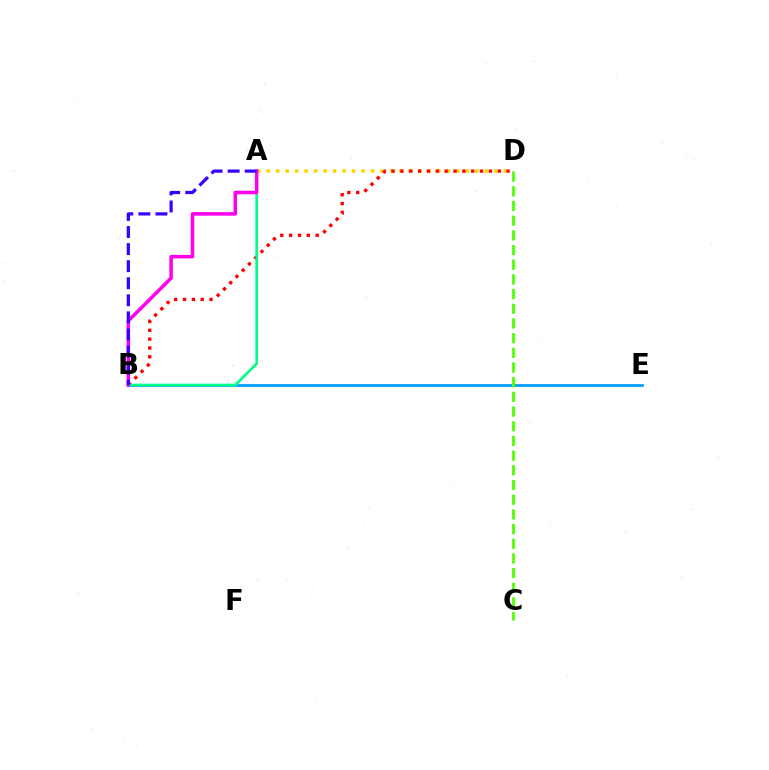{('B', 'E'): [{'color': '#009eff', 'line_style': 'solid', 'thickness': 1.95}], ('A', 'D'): [{'color': '#ffd500', 'line_style': 'dotted', 'thickness': 2.57}], ('B', 'D'): [{'color': '#ff0000', 'line_style': 'dotted', 'thickness': 2.4}], ('A', 'B'): [{'color': '#00ff86', 'line_style': 'solid', 'thickness': 1.9}, {'color': '#ff00ed', 'line_style': 'solid', 'thickness': 2.54}, {'color': '#3700ff', 'line_style': 'dashed', 'thickness': 2.32}], ('C', 'D'): [{'color': '#4fff00', 'line_style': 'dashed', 'thickness': 1.99}]}